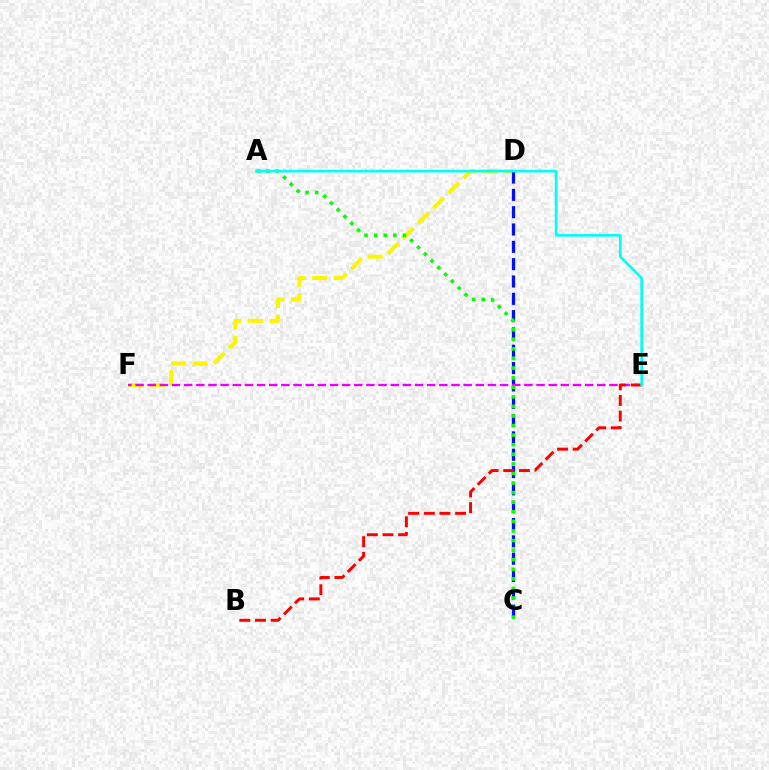{('D', 'F'): [{'color': '#fcf500', 'line_style': 'dashed', 'thickness': 2.91}], ('C', 'D'): [{'color': '#0010ff', 'line_style': 'dashed', 'thickness': 2.35}], ('E', 'F'): [{'color': '#ee00ff', 'line_style': 'dashed', 'thickness': 1.65}], ('A', 'C'): [{'color': '#08ff00', 'line_style': 'dotted', 'thickness': 2.6}], ('B', 'E'): [{'color': '#ff0000', 'line_style': 'dashed', 'thickness': 2.13}], ('A', 'E'): [{'color': '#00fff6', 'line_style': 'solid', 'thickness': 1.91}]}